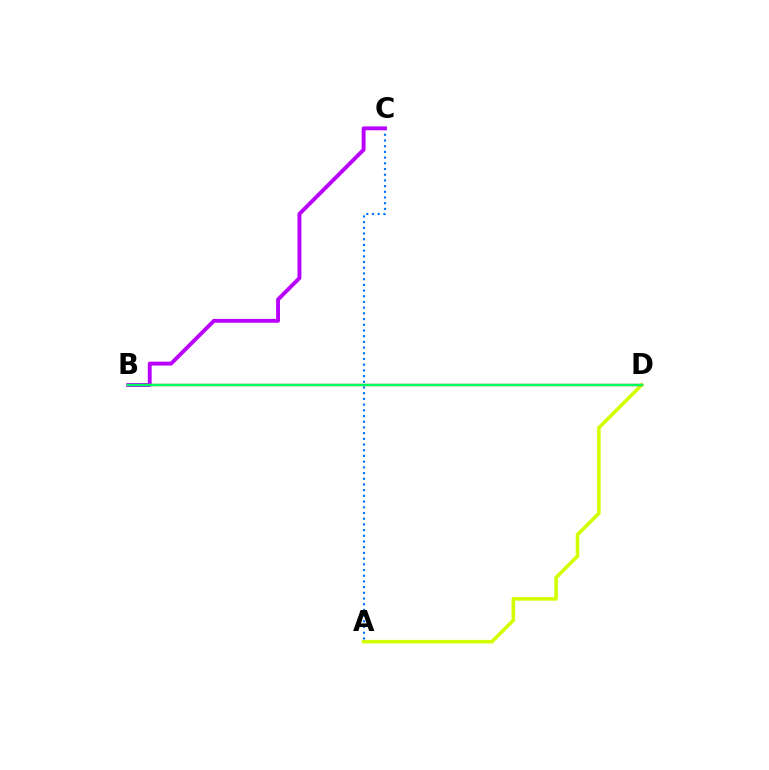{('A', 'C'): [{'color': '#0074ff', 'line_style': 'dotted', 'thickness': 1.55}], ('A', 'D'): [{'color': '#d1ff00', 'line_style': 'solid', 'thickness': 2.57}], ('B', 'D'): [{'color': '#ff0000', 'line_style': 'solid', 'thickness': 1.62}, {'color': '#00ff5c', 'line_style': 'solid', 'thickness': 1.75}], ('B', 'C'): [{'color': '#b900ff', 'line_style': 'solid', 'thickness': 2.79}]}